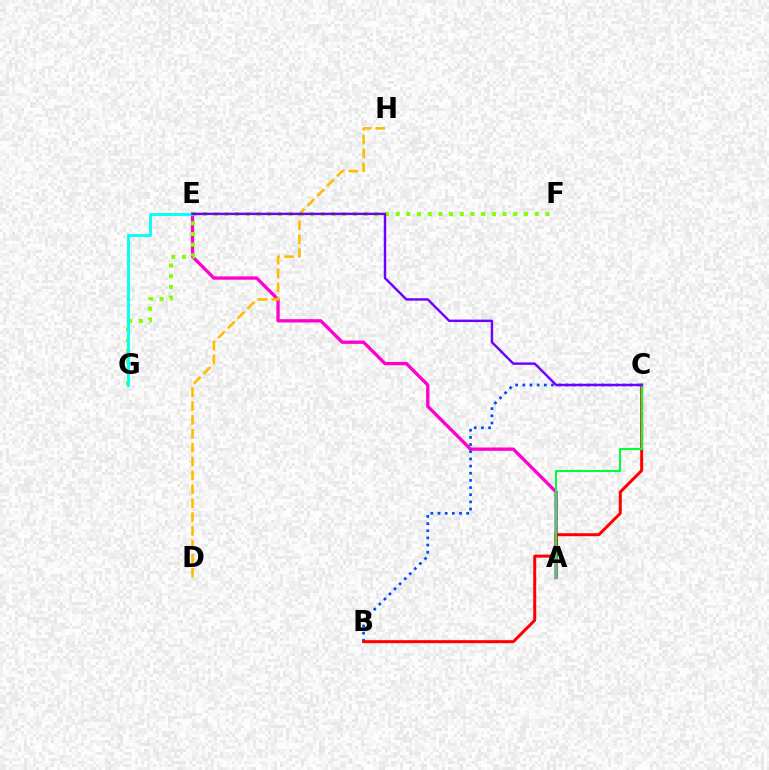{('A', 'E'): [{'color': '#ff00cf', 'line_style': 'solid', 'thickness': 2.39}], ('D', 'H'): [{'color': '#ffbd00', 'line_style': 'dashed', 'thickness': 1.89}], ('B', 'C'): [{'color': '#004bff', 'line_style': 'dotted', 'thickness': 1.95}, {'color': '#ff0000', 'line_style': 'solid', 'thickness': 2.15}], ('A', 'C'): [{'color': '#00ff39', 'line_style': 'solid', 'thickness': 1.5}], ('F', 'G'): [{'color': '#84ff00', 'line_style': 'dotted', 'thickness': 2.91}], ('E', 'G'): [{'color': '#00fff6', 'line_style': 'solid', 'thickness': 2.04}], ('C', 'E'): [{'color': '#7200ff', 'line_style': 'solid', 'thickness': 1.75}]}